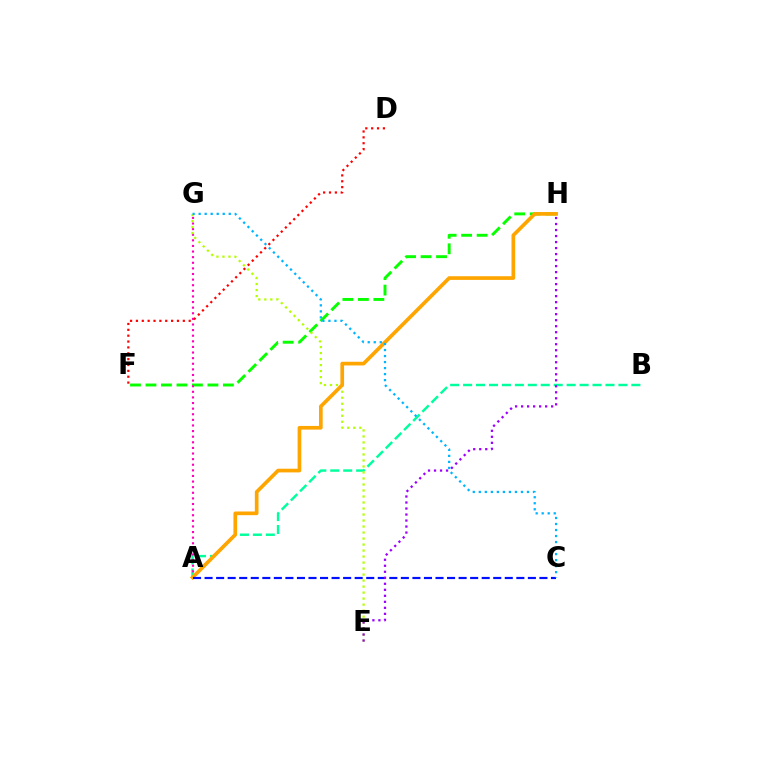{('F', 'H'): [{'color': '#08ff00', 'line_style': 'dashed', 'thickness': 2.1}], ('A', 'B'): [{'color': '#00ff9d', 'line_style': 'dashed', 'thickness': 1.76}], ('A', 'G'): [{'color': '#ff00bd', 'line_style': 'dotted', 'thickness': 1.52}], ('E', 'G'): [{'color': '#b3ff00', 'line_style': 'dotted', 'thickness': 1.63}], ('A', 'H'): [{'color': '#ffa500', 'line_style': 'solid', 'thickness': 2.65}], ('A', 'C'): [{'color': '#0010ff', 'line_style': 'dashed', 'thickness': 1.57}], ('D', 'F'): [{'color': '#ff0000', 'line_style': 'dotted', 'thickness': 1.59}], ('E', 'H'): [{'color': '#9b00ff', 'line_style': 'dotted', 'thickness': 1.63}], ('C', 'G'): [{'color': '#00b5ff', 'line_style': 'dotted', 'thickness': 1.64}]}